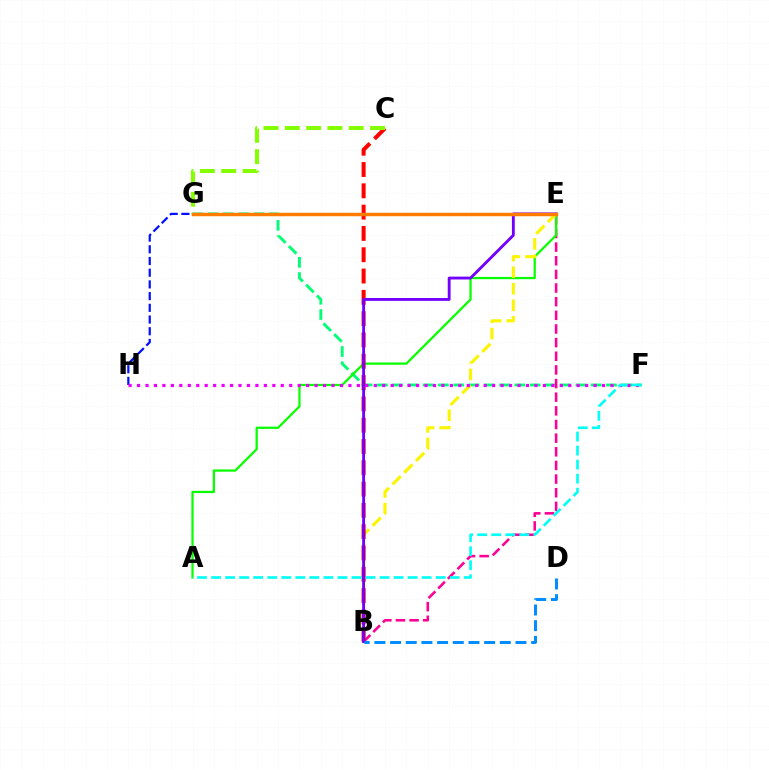{('F', 'G'): [{'color': '#00ff74', 'line_style': 'dashed', 'thickness': 2.08}], ('B', 'E'): [{'color': '#ff0094', 'line_style': 'dashed', 'thickness': 1.85}, {'color': '#fcf500', 'line_style': 'dashed', 'thickness': 2.25}, {'color': '#7200ff', 'line_style': 'solid', 'thickness': 2.05}], ('A', 'E'): [{'color': '#08ff00', 'line_style': 'solid', 'thickness': 1.62}], ('B', 'C'): [{'color': '#ff0000', 'line_style': 'dashed', 'thickness': 2.89}], ('G', 'H'): [{'color': '#0010ff', 'line_style': 'dashed', 'thickness': 1.59}], ('B', 'D'): [{'color': '#008cff', 'line_style': 'dashed', 'thickness': 2.13}], ('F', 'H'): [{'color': '#ee00ff', 'line_style': 'dotted', 'thickness': 2.3}], ('C', 'G'): [{'color': '#84ff00', 'line_style': 'dashed', 'thickness': 2.9}], ('E', 'G'): [{'color': '#ff7c00', 'line_style': 'solid', 'thickness': 2.48}], ('A', 'F'): [{'color': '#00fff6', 'line_style': 'dashed', 'thickness': 1.91}]}